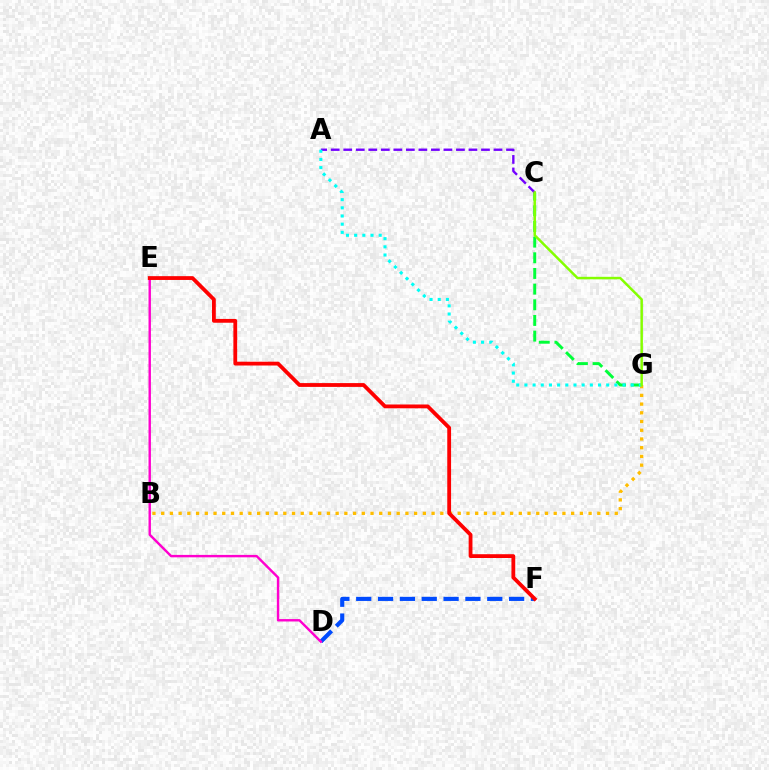{('C', 'G'): [{'color': '#00ff39', 'line_style': 'dashed', 'thickness': 2.13}, {'color': '#84ff00', 'line_style': 'solid', 'thickness': 1.79}], ('A', 'C'): [{'color': '#7200ff', 'line_style': 'dashed', 'thickness': 1.7}], ('B', 'G'): [{'color': '#ffbd00', 'line_style': 'dotted', 'thickness': 2.37}], ('A', 'G'): [{'color': '#00fff6', 'line_style': 'dotted', 'thickness': 2.22}], ('D', 'F'): [{'color': '#004bff', 'line_style': 'dashed', 'thickness': 2.97}], ('D', 'E'): [{'color': '#ff00cf', 'line_style': 'solid', 'thickness': 1.74}], ('E', 'F'): [{'color': '#ff0000', 'line_style': 'solid', 'thickness': 2.74}]}